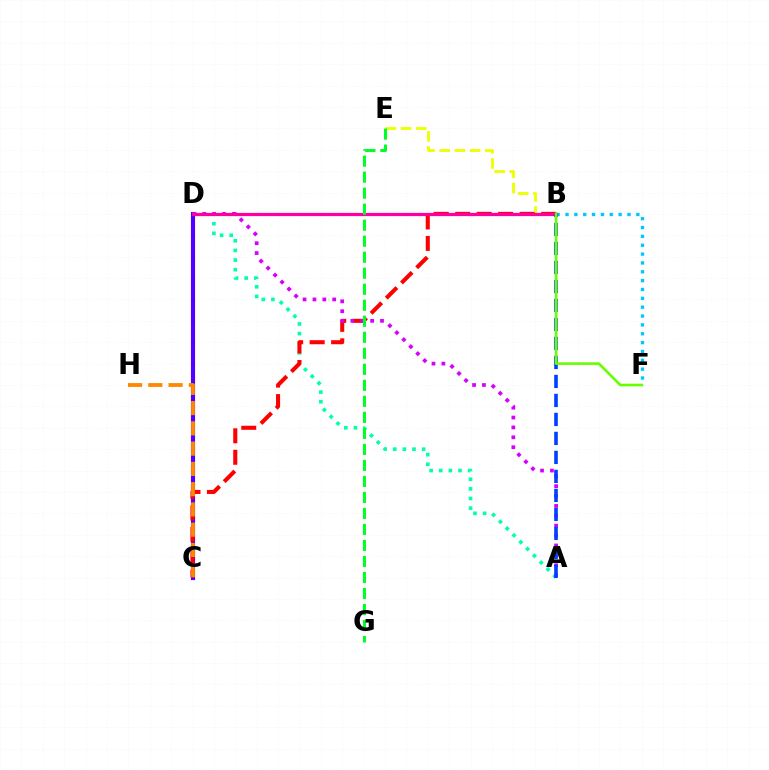{('C', 'D'): [{'color': '#4f00ff', 'line_style': 'solid', 'thickness': 2.98}], ('A', 'D'): [{'color': '#00ffaf', 'line_style': 'dotted', 'thickness': 2.62}, {'color': '#d600ff', 'line_style': 'dotted', 'thickness': 2.69}], ('B', 'E'): [{'color': '#eeff00', 'line_style': 'dashed', 'thickness': 2.06}], ('B', 'C'): [{'color': '#ff0000', 'line_style': 'dashed', 'thickness': 2.92}], ('B', 'F'): [{'color': '#00c7ff', 'line_style': 'dotted', 'thickness': 2.4}, {'color': '#66ff00', 'line_style': 'solid', 'thickness': 1.89}], ('B', 'D'): [{'color': '#ff00a0', 'line_style': 'solid', 'thickness': 2.33}], ('C', 'H'): [{'color': '#ff8800', 'line_style': 'dashed', 'thickness': 2.75}], ('A', 'B'): [{'color': '#003fff', 'line_style': 'dashed', 'thickness': 2.58}], ('E', 'G'): [{'color': '#00ff27', 'line_style': 'dashed', 'thickness': 2.18}]}